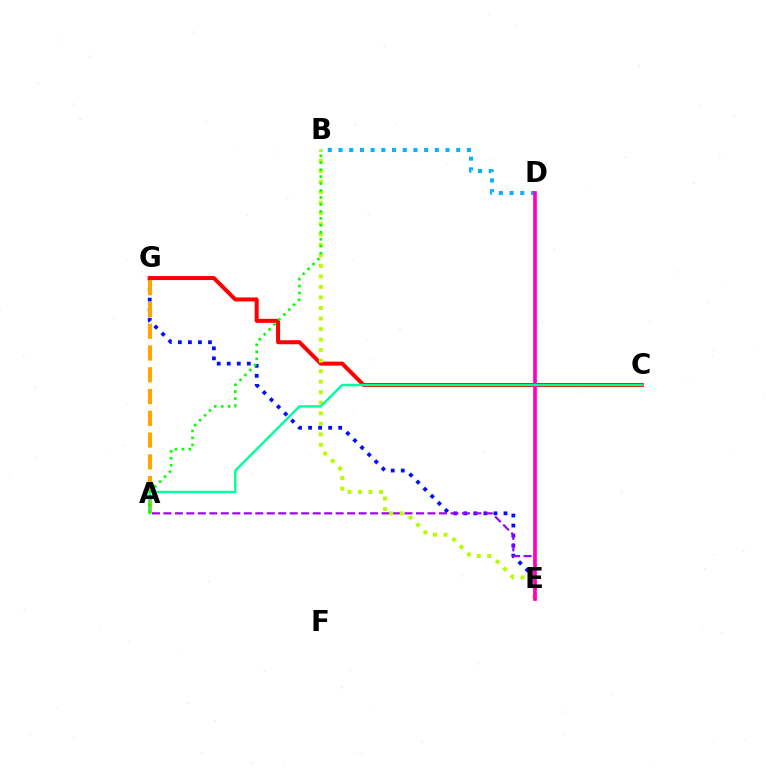{('E', 'G'): [{'color': '#0010ff', 'line_style': 'dotted', 'thickness': 2.73}], ('C', 'G'): [{'color': '#ff0000', 'line_style': 'solid', 'thickness': 2.88}], ('A', 'G'): [{'color': '#ffa500', 'line_style': 'dashed', 'thickness': 2.96}], ('A', 'E'): [{'color': '#9b00ff', 'line_style': 'dashed', 'thickness': 1.56}], ('B', 'E'): [{'color': '#b3ff00', 'line_style': 'dotted', 'thickness': 2.86}], ('B', 'D'): [{'color': '#00b5ff', 'line_style': 'dotted', 'thickness': 2.91}], ('D', 'E'): [{'color': '#ff00bd', 'line_style': 'solid', 'thickness': 2.64}], ('A', 'C'): [{'color': '#00ff9d', 'line_style': 'solid', 'thickness': 1.73}], ('A', 'B'): [{'color': '#08ff00', 'line_style': 'dotted', 'thickness': 1.89}]}